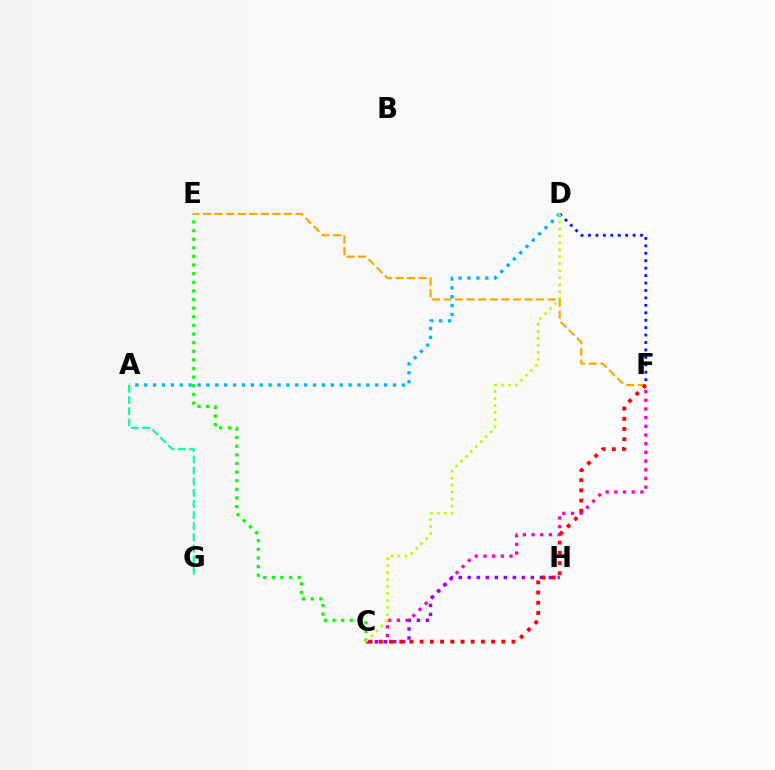{('C', 'F'): [{'color': '#ff00bd', 'line_style': 'dotted', 'thickness': 2.36}, {'color': '#ff0000', 'line_style': 'dotted', 'thickness': 2.77}], ('C', 'H'): [{'color': '#9b00ff', 'line_style': 'dotted', 'thickness': 2.45}], ('A', 'D'): [{'color': '#00b5ff', 'line_style': 'dotted', 'thickness': 2.41}], ('C', 'E'): [{'color': '#08ff00', 'line_style': 'dotted', 'thickness': 2.34}], ('D', 'F'): [{'color': '#0010ff', 'line_style': 'dotted', 'thickness': 2.02}], ('C', 'D'): [{'color': '#b3ff00', 'line_style': 'dotted', 'thickness': 1.89}], ('E', 'F'): [{'color': '#ffa500', 'line_style': 'dashed', 'thickness': 1.57}], ('A', 'G'): [{'color': '#00ff9d', 'line_style': 'dashed', 'thickness': 1.51}]}